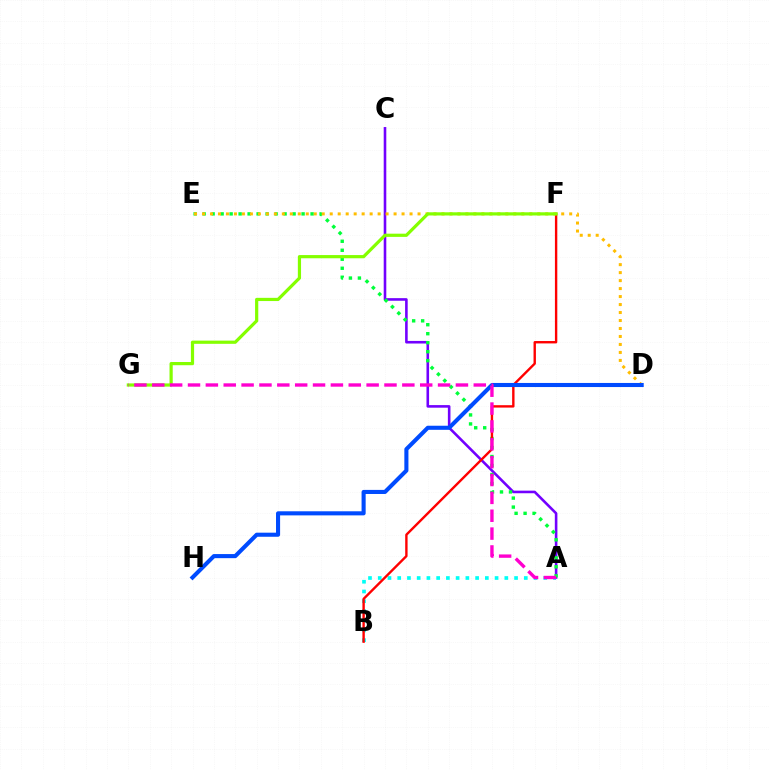{('A', 'C'): [{'color': '#7200ff', 'line_style': 'solid', 'thickness': 1.87}], ('A', 'E'): [{'color': '#00ff39', 'line_style': 'dotted', 'thickness': 2.44}], ('A', 'B'): [{'color': '#00fff6', 'line_style': 'dotted', 'thickness': 2.65}], ('B', 'F'): [{'color': '#ff0000', 'line_style': 'solid', 'thickness': 1.72}], ('D', 'E'): [{'color': '#ffbd00', 'line_style': 'dotted', 'thickness': 2.17}], ('F', 'G'): [{'color': '#84ff00', 'line_style': 'solid', 'thickness': 2.31}], ('D', 'H'): [{'color': '#004bff', 'line_style': 'solid', 'thickness': 2.94}], ('A', 'G'): [{'color': '#ff00cf', 'line_style': 'dashed', 'thickness': 2.43}]}